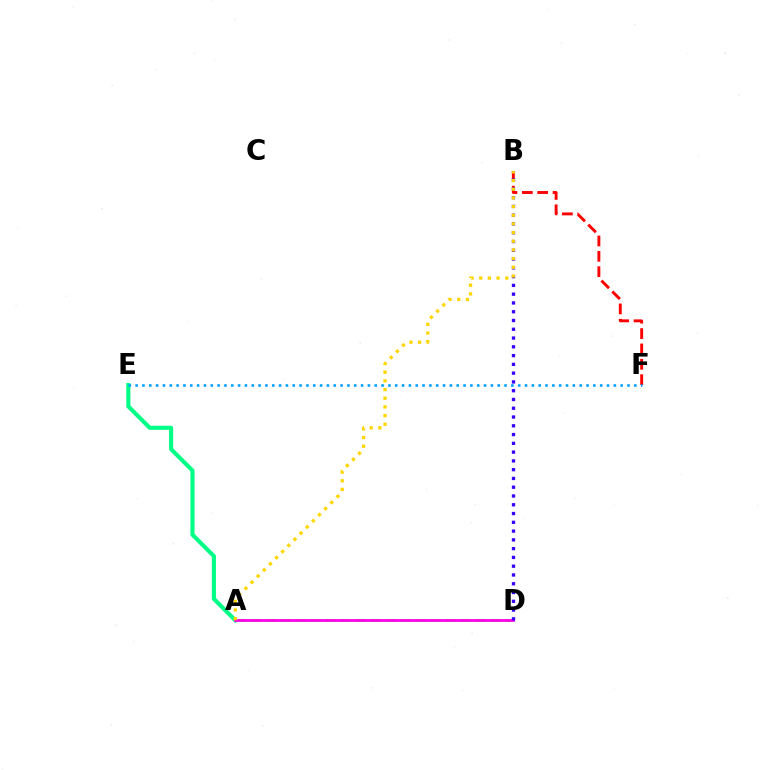{('A', 'E'): [{'color': '#00ff86', 'line_style': 'solid', 'thickness': 2.97}], ('A', 'D'): [{'color': '#4fff00', 'line_style': 'dashed', 'thickness': 2.04}, {'color': '#ff00ed', 'line_style': 'solid', 'thickness': 1.99}], ('B', 'F'): [{'color': '#ff0000', 'line_style': 'dashed', 'thickness': 2.09}], ('B', 'D'): [{'color': '#3700ff', 'line_style': 'dotted', 'thickness': 2.38}], ('A', 'B'): [{'color': '#ffd500', 'line_style': 'dotted', 'thickness': 2.36}], ('E', 'F'): [{'color': '#009eff', 'line_style': 'dotted', 'thickness': 1.86}]}